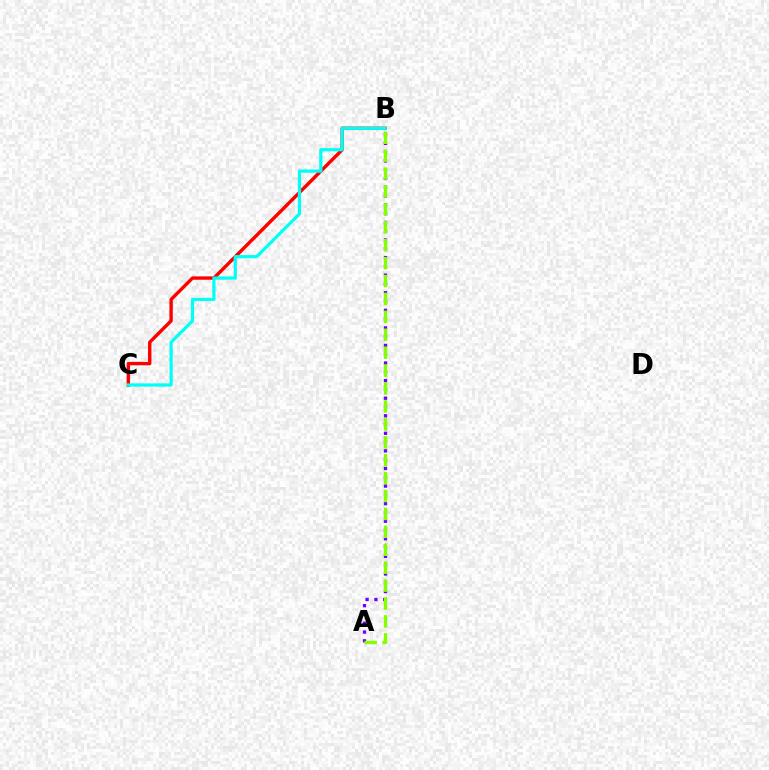{('B', 'C'): [{'color': '#ff0000', 'line_style': 'solid', 'thickness': 2.44}, {'color': '#00fff6', 'line_style': 'solid', 'thickness': 2.31}], ('A', 'B'): [{'color': '#7200ff', 'line_style': 'dotted', 'thickness': 2.39}, {'color': '#84ff00', 'line_style': 'dashed', 'thickness': 2.43}]}